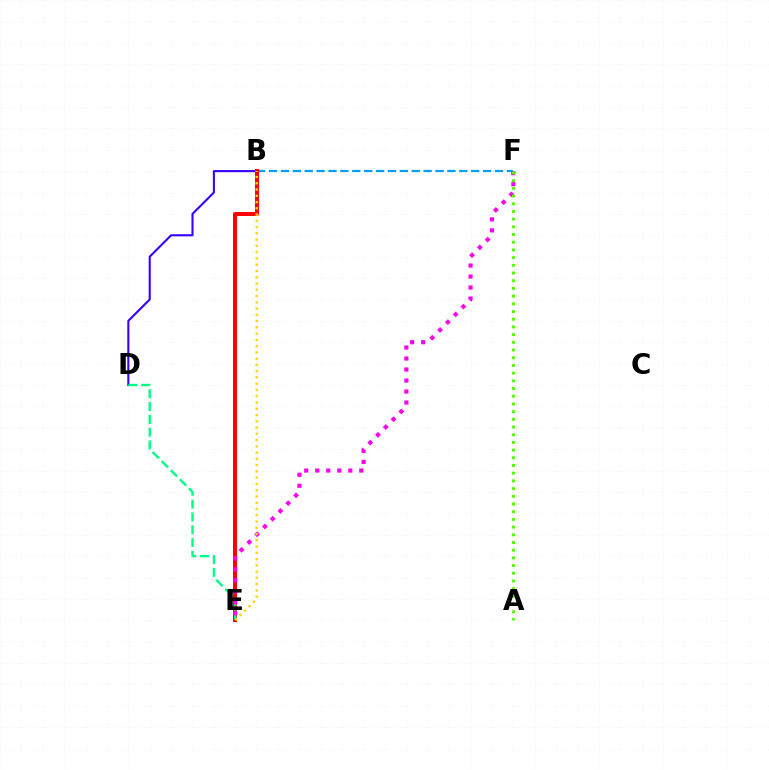{('B', 'D'): [{'color': '#3700ff', 'line_style': 'solid', 'thickness': 1.51}], ('B', 'F'): [{'color': '#009eff', 'line_style': 'dashed', 'thickness': 1.62}], ('B', 'E'): [{'color': '#ff0000', 'line_style': 'solid', 'thickness': 2.87}, {'color': '#ffd500', 'line_style': 'dotted', 'thickness': 1.7}], ('D', 'E'): [{'color': '#00ff86', 'line_style': 'dashed', 'thickness': 1.74}], ('E', 'F'): [{'color': '#ff00ed', 'line_style': 'dotted', 'thickness': 2.99}], ('A', 'F'): [{'color': '#4fff00', 'line_style': 'dotted', 'thickness': 2.09}]}